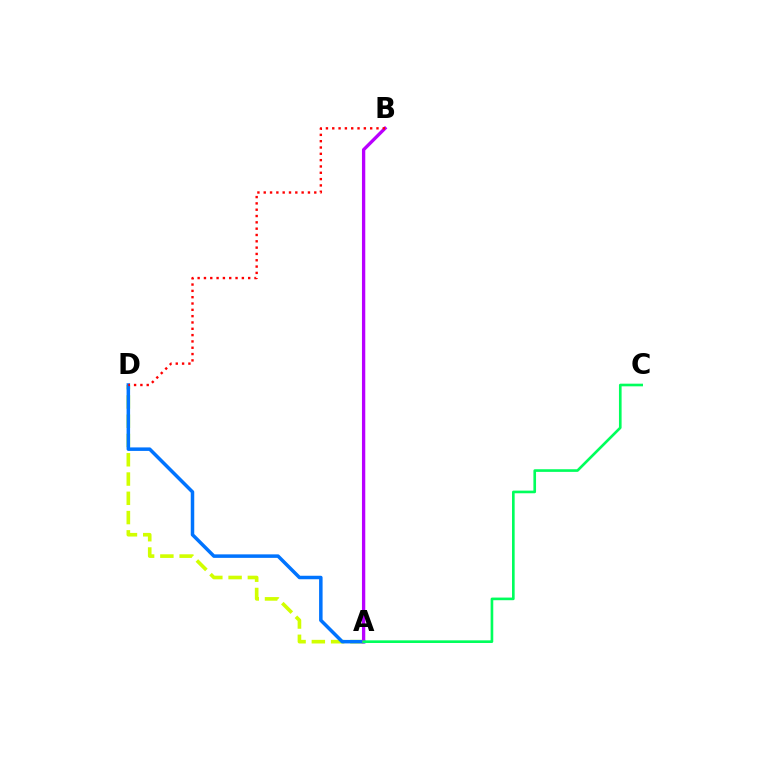{('A', 'D'): [{'color': '#d1ff00', 'line_style': 'dashed', 'thickness': 2.62}, {'color': '#0074ff', 'line_style': 'solid', 'thickness': 2.52}], ('A', 'B'): [{'color': '#b900ff', 'line_style': 'solid', 'thickness': 2.39}], ('A', 'C'): [{'color': '#00ff5c', 'line_style': 'solid', 'thickness': 1.9}], ('B', 'D'): [{'color': '#ff0000', 'line_style': 'dotted', 'thickness': 1.72}]}